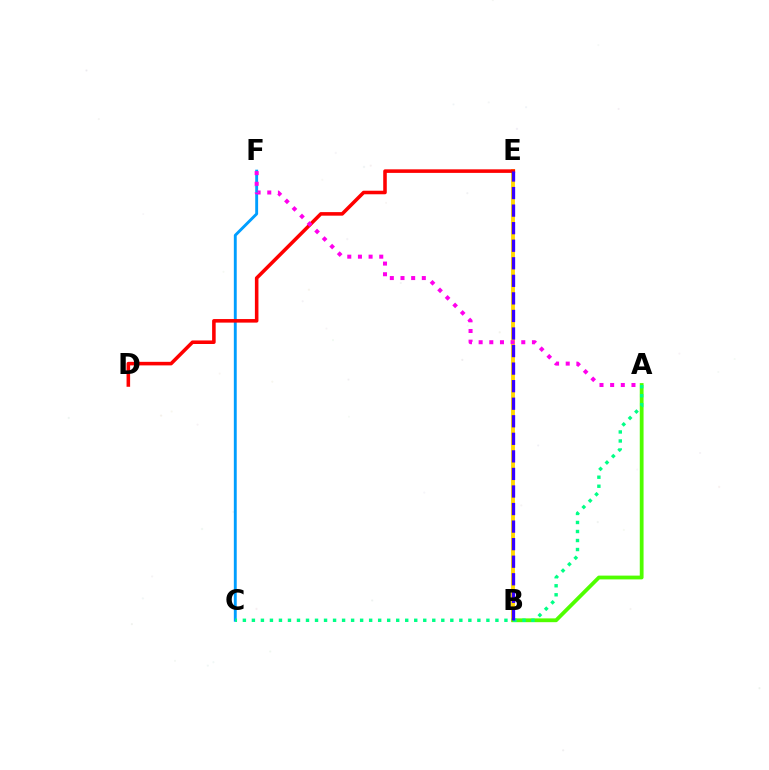{('B', 'E'): [{'color': '#ffd500', 'line_style': 'solid', 'thickness': 2.77}, {'color': '#3700ff', 'line_style': 'dashed', 'thickness': 2.38}], ('A', 'B'): [{'color': '#4fff00', 'line_style': 'solid', 'thickness': 2.73}], ('C', 'F'): [{'color': '#009eff', 'line_style': 'solid', 'thickness': 2.08}], ('D', 'E'): [{'color': '#ff0000', 'line_style': 'solid', 'thickness': 2.56}], ('A', 'C'): [{'color': '#00ff86', 'line_style': 'dotted', 'thickness': 2.45}], ('A', 'F'): [{'color': '#ff00ed', 'line_style': 'dotted', 'thickness': 2.9}]}